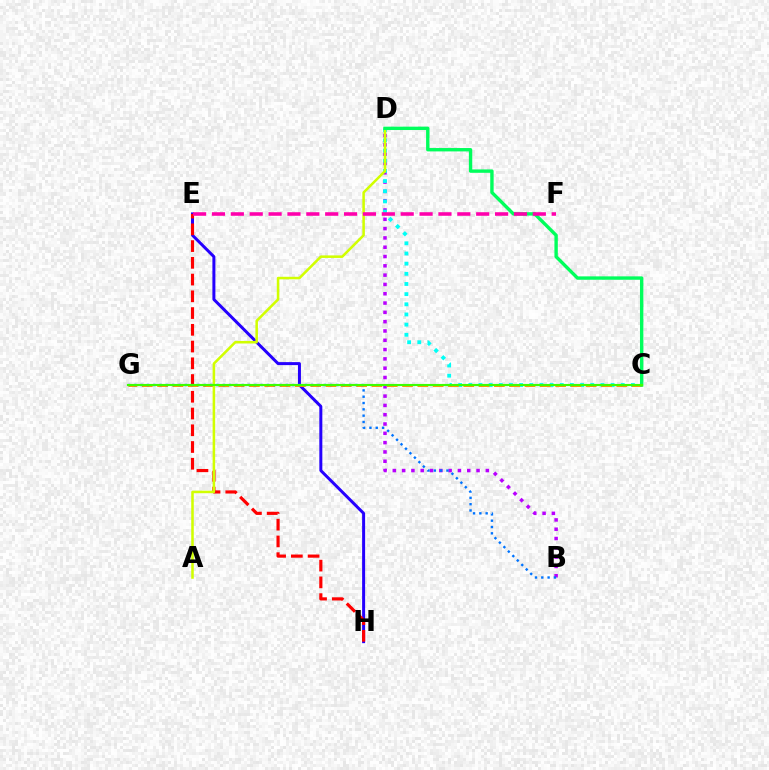{('E', 'H'): [{'color': '#2500ff', 'line_style': 'solid', 'thickness': 2.15}, {'color': '#ff0000', 'line_style': 'dashed', 'thickness': 2.27}], ('B', 'D'): [{'color': '#b900ff', 'line_style': 'dotted', 'thickness': 2.53}], ('C', 'D'): [{'color': '#00fff6', 'line_style': 'dotted', 'thickness': 2.76}, {'color': '#00ff5c', 'line_style': 'solid', 'thickness': 2.43}], ('C', 'G'): [{'color': '#ff9400', 'line_style': 'dashed', 'thickness': 2.08}, {'color': '#3dff00', 'line_style': 'solid', 'thickness': 1.54}], ('A', 'D'): [{'color': '#d1ff00', 'line_style': 'solid', 'thickness': 1.83}], ('B', 'G'): [{'color': '#0074ff', 'line_style': 'dotted', 'thickness': 1.72}], ('E', 'F'): [{'color': '#ff00ac', 'line_style': 'dashed', 'thickness': 2.56}]}